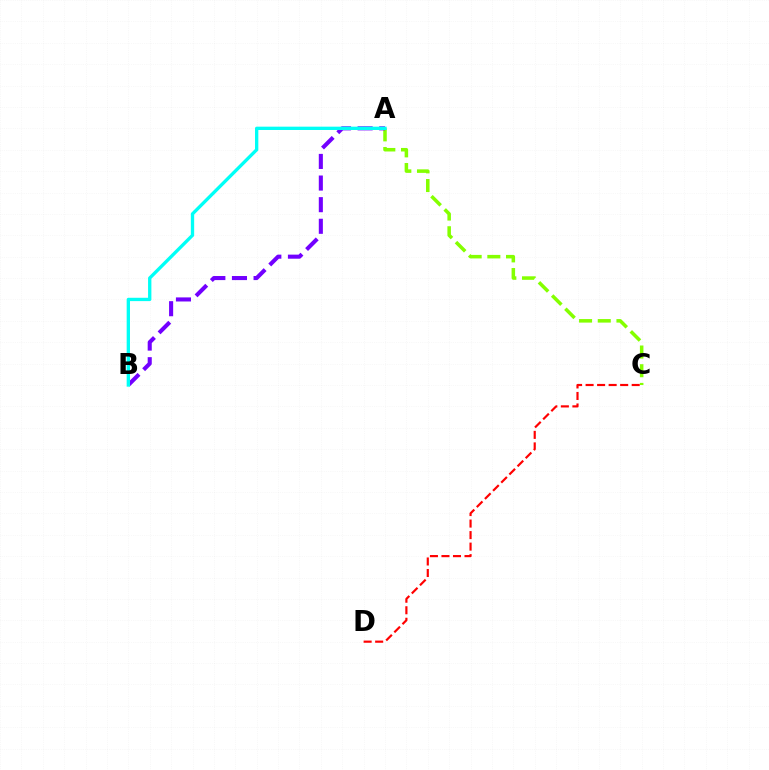{('A', 'C'): [{'color': '#84ff00', 'line_style': 'dashed', 'thickness': 2.54}], ('A', 'B'): [{'color': '#7200ff', 'line_style': 'dashed', 'thickness': 2.94}, {'color': '#00fff6', 'line_style': 'solid', 'thickness': 2.4}], ('C', 'D'): [{'color': '#ff0000', 'line_style': 'dashed', 'thickness': 1.57}]}